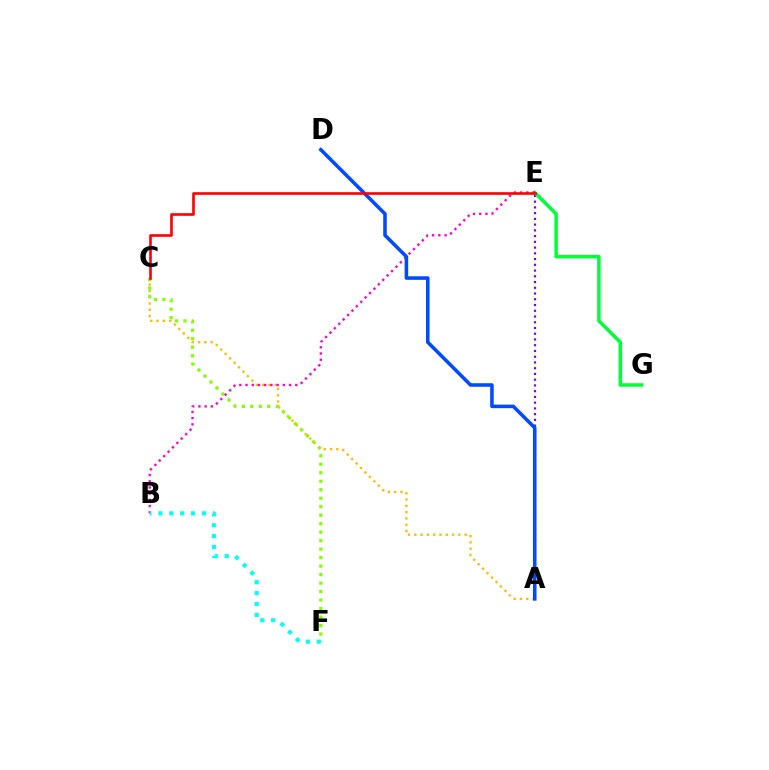{('A', 'E'): [{'color': '#7200ff', 'line_style': 'dotted', 'thickness': 1.56}], ('A', 'C'): [{'color': '#ffbd00', 'line_style': 'dotted', 'thickness': 1.71}], ('C', 'F'): [{'color': '#84ff00', 'line_style': 'dotted', 'thickness': 2.31}], ('E', 'G'): [{'color': '#00ff39', 'line_style': 'solid', 'thickness': 2.52}], ('B', 'E'): [{'color': '#ff00cf', 'line_style': 'dotted', 'thickness': 1.69}], ('A', 'D'): [{'color': '#004bff', 'line_style': 'solid', 'thickness': 2.56}], ('B', 'F'): [{'color': '#00fff6', 'line_style': 'dotted', 'thickness': 2.96}], ('C', 'E'): [{'color': '#ff0000', 'line_style': 'solid', 'thickness': 1.89}]}